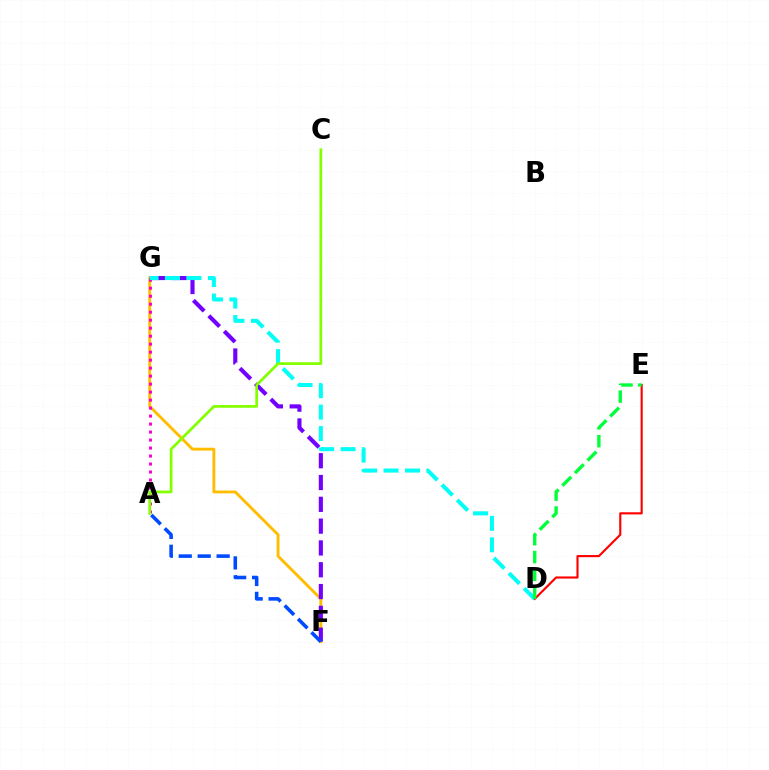{('F', 'G'): [{'color': '#ffbd00', 'line_style': 'solid', 'thickness': 2.07}, {'color': '#7200ff', 'line_style': 'dashed', 'thickness': 2.96}], ('A', 'G'): [{'color': '#ff00cf', 'line_style': 'dotted', 'thickness': 2.17}], ('D', 'E'): [{'color': '#ff0000', 'line_style': 'solid', 'thickness': 1.54}, {'color': '#00ff39', 'line_style': 'dashed', 'thickness': 2.42}], ('A', 'F'): [{'color': '#004bff', 'line_style': 'dashed', 'thickness': 2.57}], ('D', 'G'): [{'color': '#00fff6', 'line_style': 'dashed', 'thickness': 2.91}], ('A', 'C'): [{'color': '#84ff00', 'line_style': 'solid', 'thickness': 1.97}]}